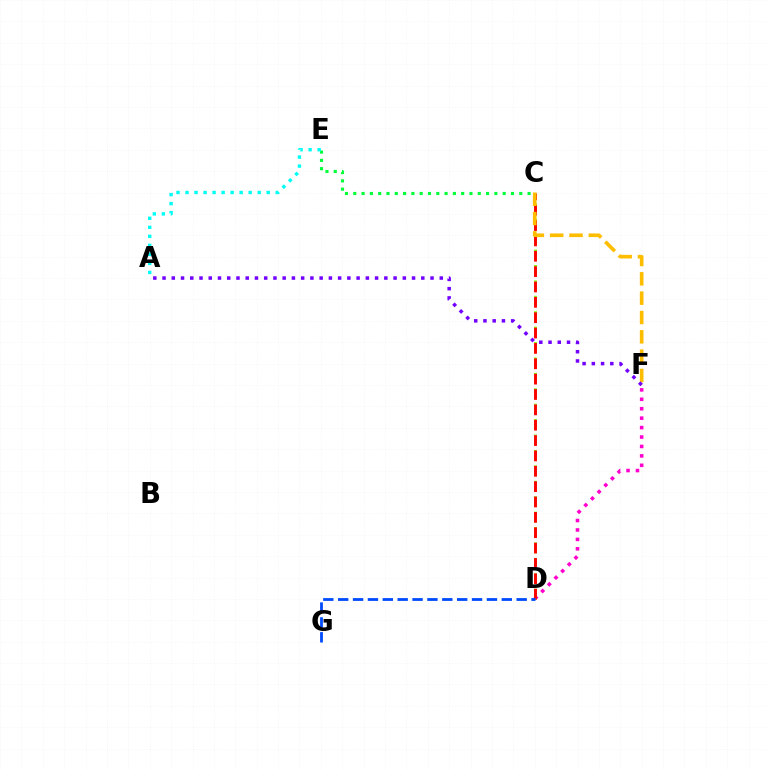{('D', 'F'): [{'color': '#ff00cf', 'line_style': 'dotted', 'thickness': 2.56}], ('C', 'D'): [{'color': '#84ff00', 'line_style': 'dashed', 'thickness': 2.09}, {'color': '#ff0000', 'line_style': 'dashed', 'thickness': 2.09}], ('C', 'F'): [{'color': '#ffbd00', 'line_style': 'dashed', 'thickness': 2.63}], ('C', 'E'): [{'color': '#00ff39', 'line_style': 'dotted', 'thickness': 2.26}], ('A', 'F'): [{'color': '#7200ff', 'line_style': 'dotted', 'thickness': 2.51}], ('A', 'E'): [{'color': '#00fff6', 'line_style': 'dotted', 'thickness': 2.45}], ('D', 'G'): [{'color': '#004bff', 'line_style': 'dashed', 'thickness': 2.02}]}